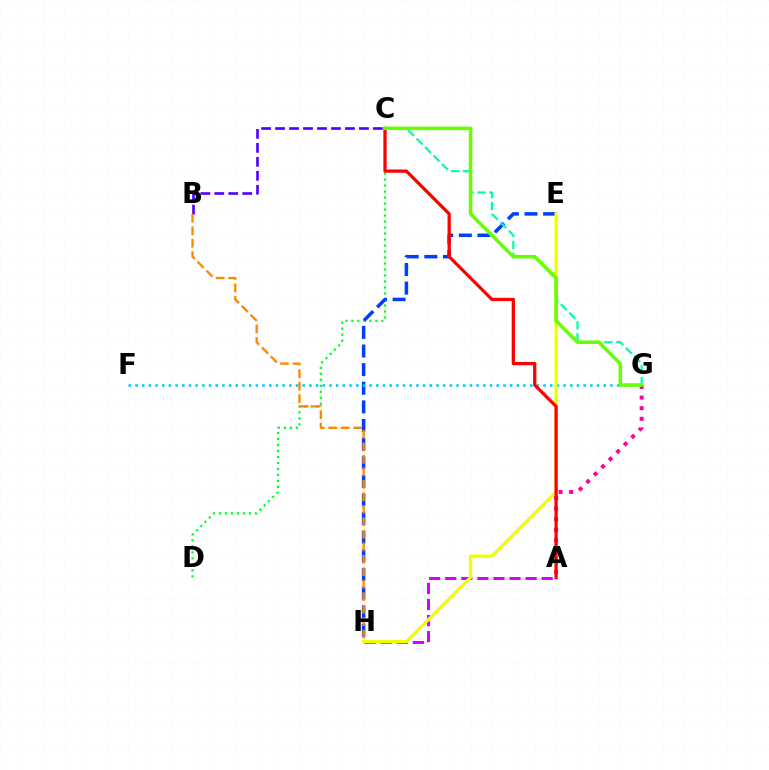{('C', 'D'): [{'color': '#00ff27', 'line_style': 'dotted', 'thickness': 1.63}], ('B', 'C'): [{'color': '#4f00ff', 'line_style': 'dashed', 'thickness': 1.9}], ('E', 'H'): [{'color': '#003fff', 'line_style': 'dashed', 'thickness': 2.53}, {'color': '#eeff00', 'line_style': 'solid', 'thickness': 2.36}], ('A', 'G'): [{'color': '#ff00a0', 'line_style': 'dotted', 'thickness': 2.88}], ('A', 'H'): [{'color': '#d600ff', 'line_style': 'dashed', 'thickness': 2.18}], ('F', 'G'): [{'color': '#00c7ff', 'line_style': 'dotted', 'thickness': 1.82}], ('C', 'G'): [{'color': '#00ffaf', 'line_style': 'dashed', 'thickness': 1.62}, {'color': '#66ff00', 'line_style': 'solid', 'thickness': 2.55}], ('A', 'C'): [{'color': '#ff0000', 'line_style': 'solid', 'thickness': 2.34}], ('B', 'H'): [{'color': '#ff8800', 'line_style': 'dashed', 'thickness': 1.7}]}